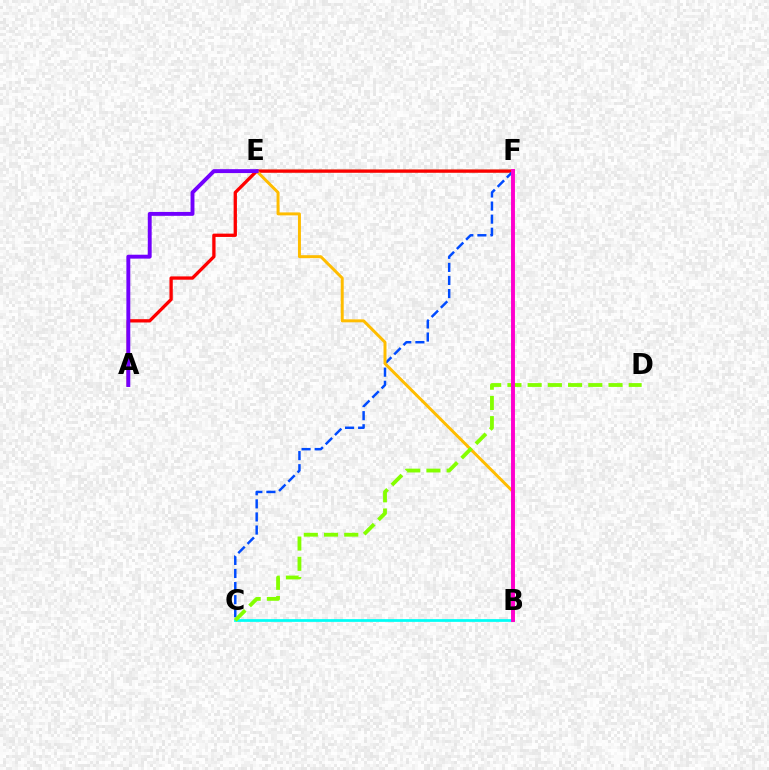{('E', 'F'): [{'color': '#00ff39', 'line_style': 'solid', 'thickness': 1.64}], ('A', 'F'): [{'color': '#ff0000', 'line_style': 'solid', 'thickness': 2.38}], ('C', 'F'): [{'color': '#004bff', 'line_style': 'dashed', 'thickness': 1.78}], ('B', 'C'): [{'color': '#00fff6', 'line_style': 'solid', 'thickness': 1.97}], ('B', 'E'): [{'color': '#ffbd00', 'line_style': 'solid', 'thickness': 2.14}], ('C', 'D'): [{'color': '#84ff00', 'line_style': 'dashed', 'thickness': 2.75}], ('A', 'E'): [{'color': '#7200ff', 'line_style': 'solid', 'thickness': 2.8}], ('B', 'F'): [{'color': '#ff00cf', 'line_style': 'solid', 'thickness': 2.82}]}